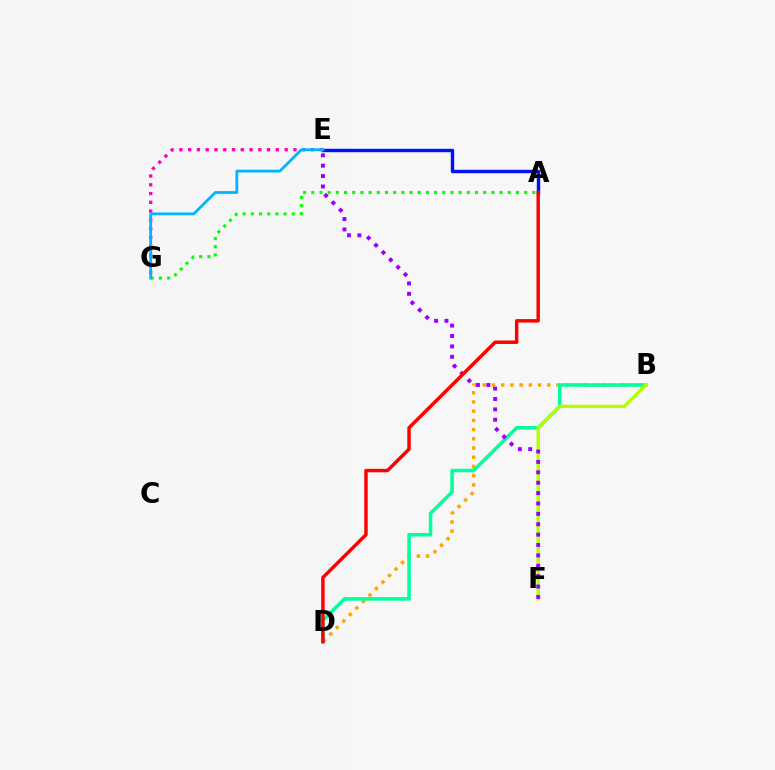{('A', 'E'): [{'color': '#0010ff', 'line_style': 'solid', 'thickness': 2.45}], ('E', 'G'): [{'color': '#ff00bd', 'line_style': 'dotted', 'thickness': 2.38}, {'color': '#00b5ff', 'line_style': 'solid', 'thickness': 2.01}], ('B', 'D'): [{'color': '#ffa500', 'line_style': 'dotted', 'thickness': 2.5}, {'color': '#00ff9d', 'line_style': 'solid', 'thickness': 2.54}], ('B', 'F'): [{'color': '#b3ff00', 'line_style': 'solid', 'thickness': 2.4}], ('A', 'G'): [{'color': '#08ff00', 'line_style': 'dotted', 'thickness': 2.22}], ('E', 'F'): [{'color': '#9b00ff', 'line_style': 'dotted', 'thickness': 2.82}], ('A', 'D'): [{'color': '#ff0000', 'line_style': 'solid', 'thickness': 2.48}]}